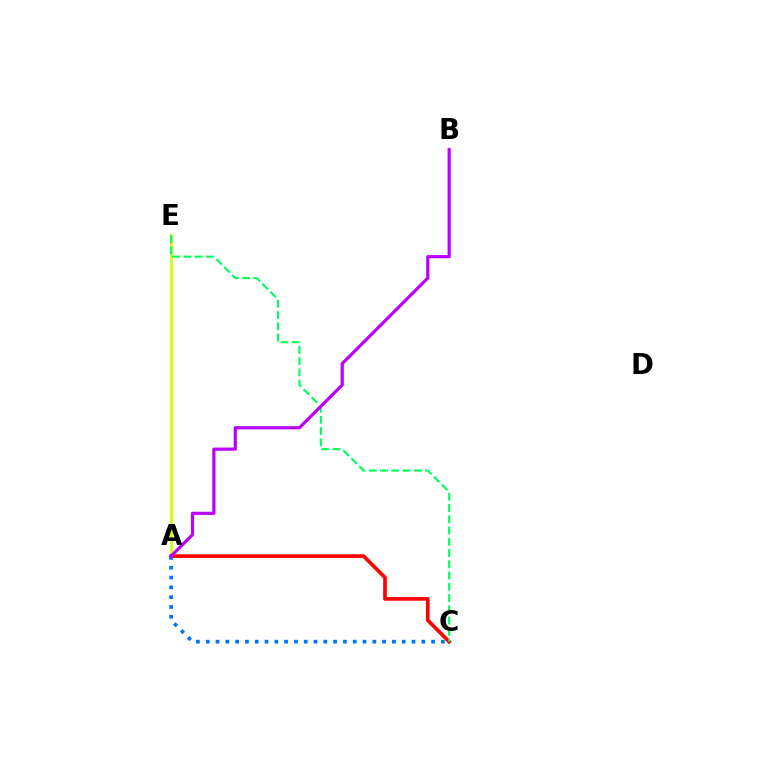{('A', 'E'): [{'color': '#d1ff00', 'line_style': 'solid', 'thickness': 1.94}], ('A', 'C'): [{'color': '#ff0000', 'line_style': 'solid', 'thickness': 2.64}, {'color': '#0074ff', 'line_style': 'dotted', 'thickness': 2.66}], ('C', 'E'): [{'color': '#00ff5c', 'line_style': 'dashed', 'thickness': 1.53}], ('A', 'B'): [{'color': '#b900ff', 'line_style': 'solid', 'thickness': 2.29}]}